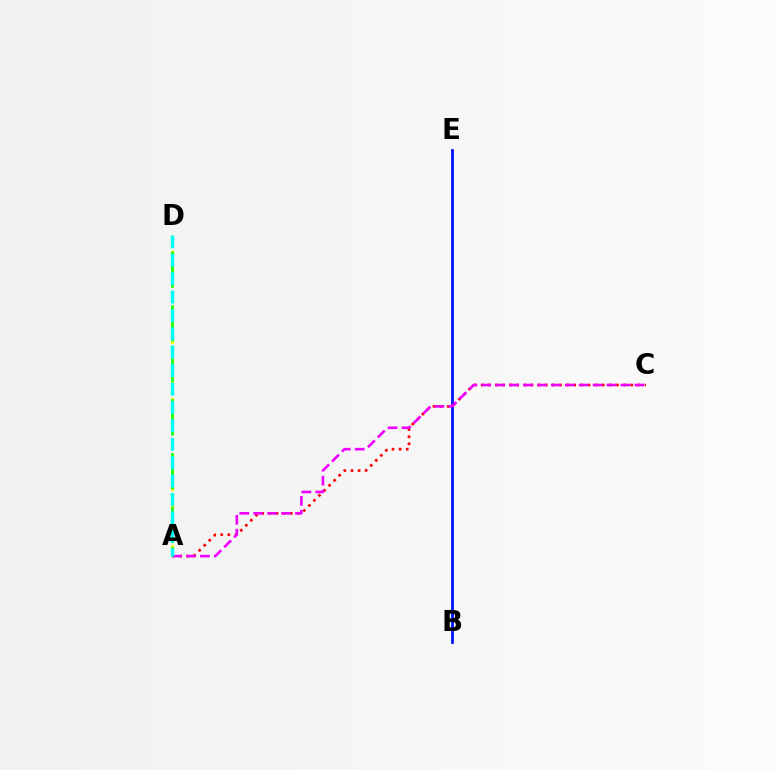{('B', 'E'): [{'color': '#0010ff', 'line_style': 'solid', 'thickness': 2.0}], ('A', 'C'): [{'color': '#ff0000', 'line_style': 'dotted', 'thickness': 1.94}, {'color': '#ee00ff', 'line_style': 'dashed', 'thickness': 1.89}], ('A', 'D'): [{'color': '#fcf500', 'line_style': 'dotted', 'thickness': 2.22}, {'color': '#08ff00', 'line_style': 'dashed', 'thickness': 1.83}, {'color': '#00fff6', 'line_style': 'dashed', 'thickness': 2.5}]}